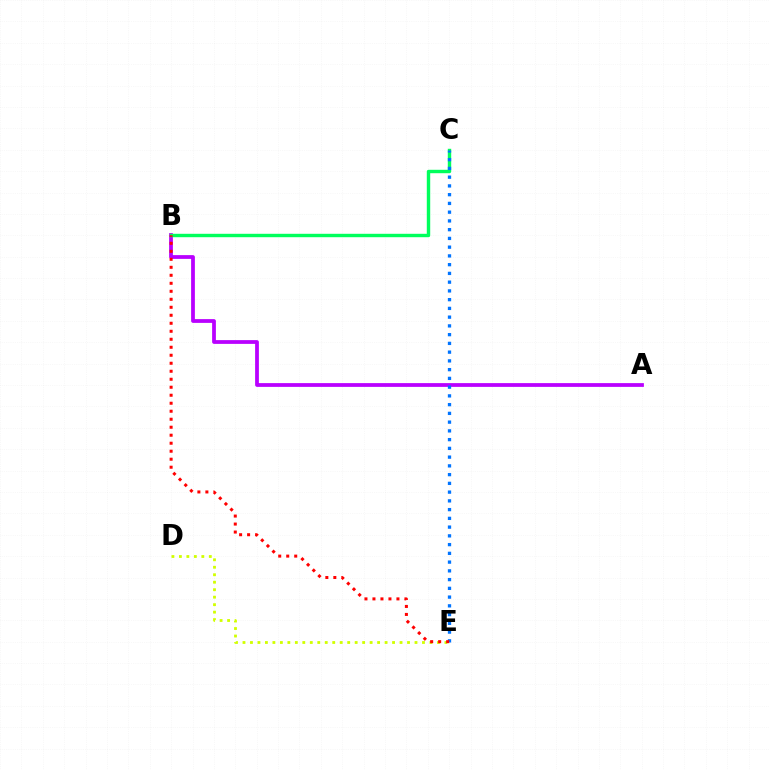{('A', 'B'): [{'color': '#b900ff', 'line_style': 'solid', 'thickness': 2.71}], ('B', 'C'): [{'color': '#00ff5c', 'line_style': 'solid', 'thickness': 2.46}], ('D', 'E'): [{'color': '#d1ff00', 'line_style': 'dotted', 'thickness': 2.03}], ('C', 'E'): [{'color': '#0074ff', 'line_style': 'dotted', 'thickness': 2.38}], ('B', 'E'): [{'color': '#ff0000', 'line_style': 'dotted', 'thickness': 2.17}]}